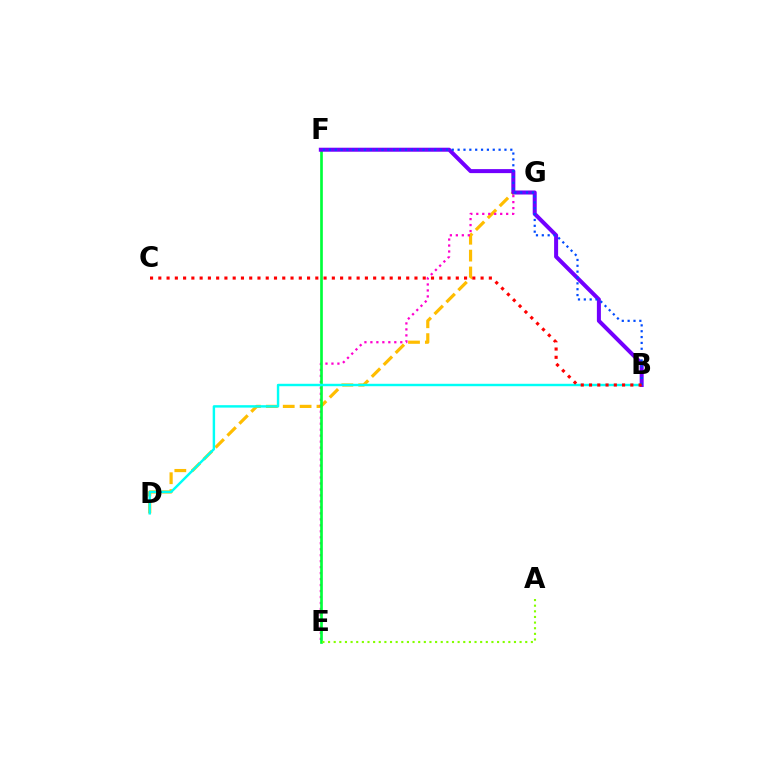{('D', 'G'): [{'color': '#ffbd00', 'line_style': 'dashed', 'thickness': 2.29}], ('E', 'G'): [{'color': '#ff00cf', 'line_style': 'dotted', 'thickness': 1.62}], ('E', 'F'): [{'color': '#00ff39', 'line_style': 'solid', 'thickness': 1.92}], ('B', 'D'): [{'color': '#00fff6', 'line_style': 'solid', 'thickness': 1.75}], ('A', 'E'): [{'color': '#84ff00', 'line_style': 'dotted', 'thickness': 1.53}], ('B', 'F'): [{'color': '#7200ff', 'line_style': 'solid', 'thickness': 2.89}, {'color': '#004bff', 'line_style': 'dotted', 'thickness': 1.59}], ('B', 'C'): [{'color': '#ff0000', 'line_style': 'dotted', 'thickness': 2.25}]}